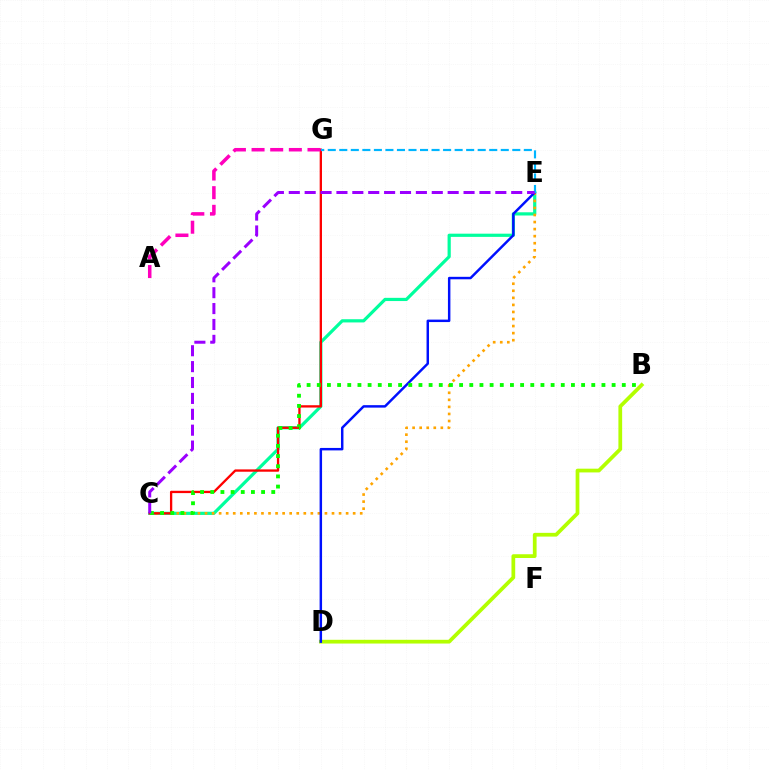{('C', 'E'): [{'color': '#00ff9d', 'line_style': 'solid', 'thickness': 2.31}, {'color': '#ffa500', 'line_style': 'dotted', 'thickness': 1.92}, {'color': '#9b00ff', 'line_style': 'dashed', 'thickness': 2.16}], ('B', 'D'): [{'color': '#b3ff00', 'line_style': 'solid', 'thickness': 2.69}], ('D', 'E'): [{'color': '#0010ff', 'line_style': 'solid', 'thickness': 1.77}], ('C', 'G'): [{'color': '#ff0000', 'line_style': 'solid', 'thickness': 1.67}], ('B', 'C'): [{'color': '#08ff00', 'line_style': 'dotted', 'thickness': 2.76}], ('A', 'G'): [{'color': '#ff00bd', 'line_style': 'dashed', 'thickness': 2.53}], ('E', 'G'): [{'color': '#00b5ff', 'line_style': 'dashed', 'thickness': 1.57}]}